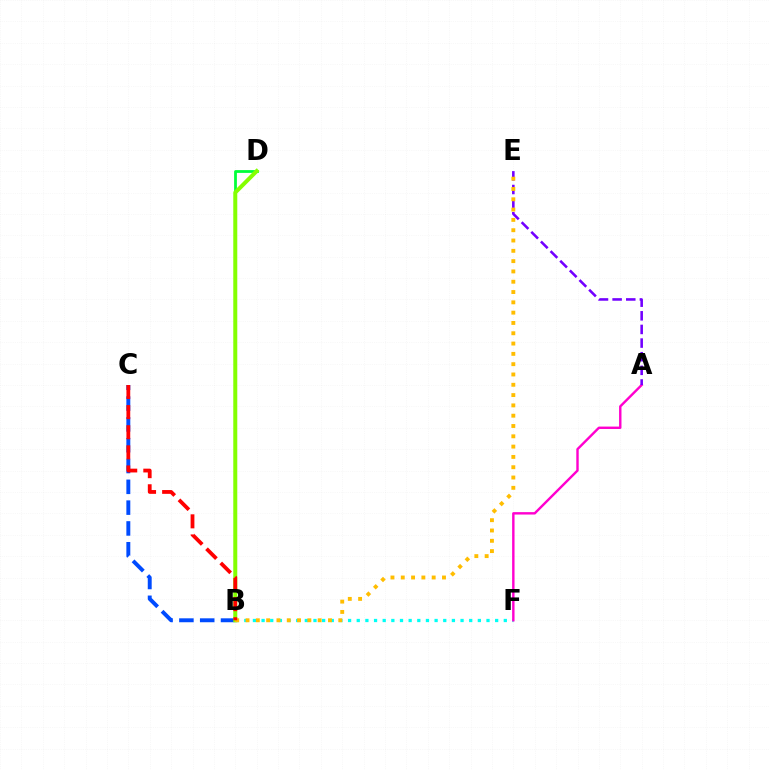{('B', 'F'): [{'color': '#00fff6', 'line_style': 'dotted', 'thickness': 2.35}], ('A', 'F'): [{'color': '#ff00cf', 'line_style': 'solid', 'thickness': 1.73}], ('B', 'C'): [{'color': '#004bff', 'line_style': 'dashed', 'thickness': 2.83}, {'color': '#ff0000', 'line_style': 'dashed', 'thickness': 2.73}], ('B', 'D'): [{'color': '#00ff39', 'line_style': 'solid', 'thickness': 2.0}, {'color': '#84ff00', 'line_style': 'solid', 'thickness': 2.89}], ('A', 'E'): [{'color': '#7200ff', 'line_style': 'dashed', 'thickness': 1.85}], ('B', 'E'): [{'color': '#ffbd00', 'line_style': 'dotted', 'thickness': 2.8}]}